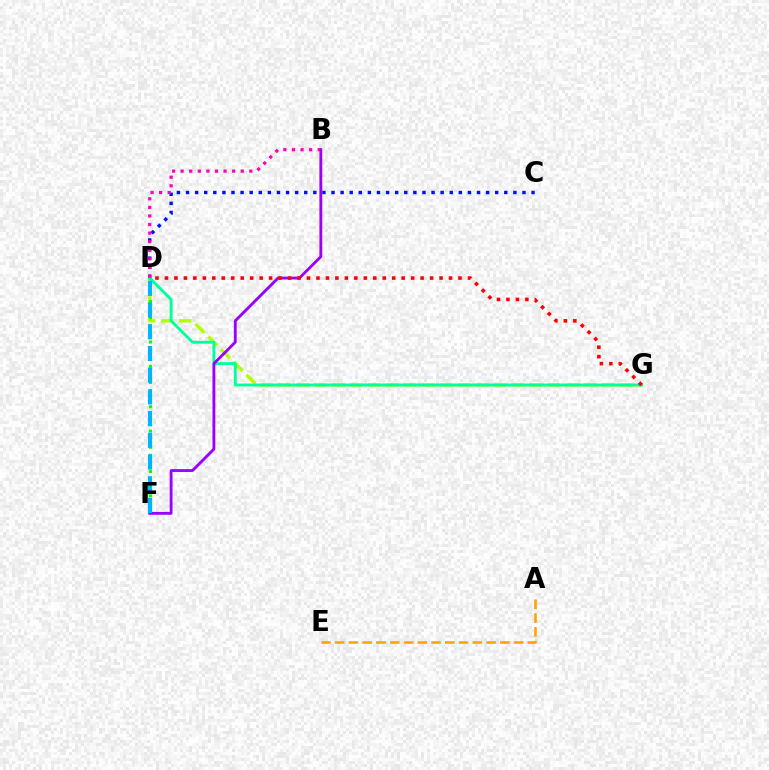{('D', 'G'): [{'color': '#b3ff00', 'line_style': 'dashed', 'thickness': 2.44}, {'color': '#00ff9d', 'line_style': 'solid', 'thickness': 2.08}, {'color': '#ff0000', 'line_style': 'dotted', 'thickness': 2.57}], ('A', 'E'): [{'color': '#ffa500', 'line_style': 'dashed', 'thickness': 1.87}], ('C', 'D'): [{'color': '#0010ff', 'line_style': 'dotted', 'thickness': 2.47}], ('D', 'F'): [{'color': '#08ff00', 'line_style': 'dotted', 'thickness': 2.2}, {'color': '#00b5ff', 'line_style': 'dashed', 'thickness': 2.95}], ('B', 'D'): [{'color': '#ff00bd', 'line_style': 'dotted', 'thickness': 2.33}], ('B', 'F'): [{'color': '#9b00ff', 'line_style': 'solid', 'thickness': 2.05}]}